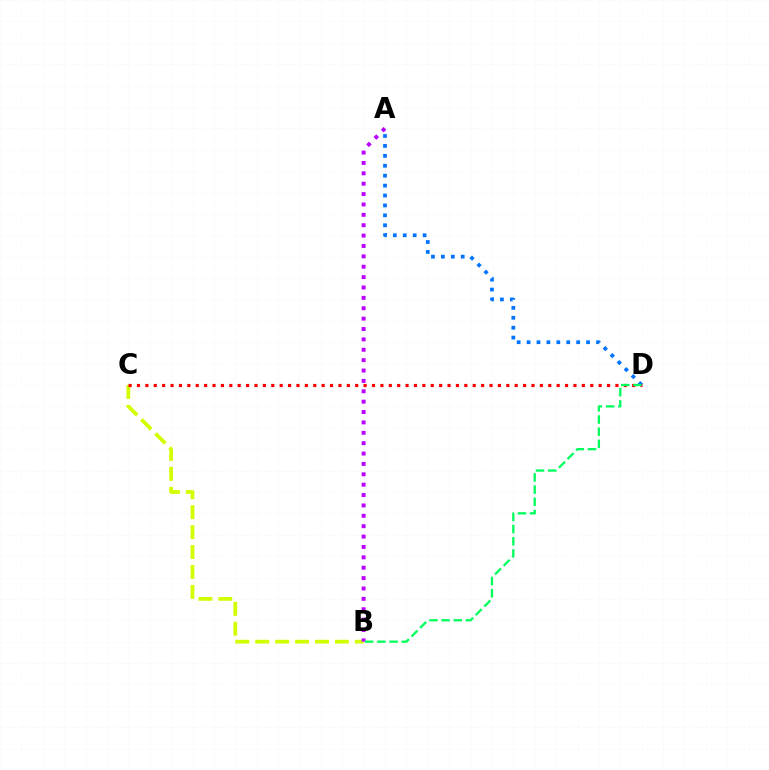{('B', 'C'): [{'color': '#d1ff00', 'line_style': 'dashed', 'thickness': 2.71}], ('C', 'D'): [{'color': '#ff0000', 'line_style': 'dotted', 'thickness': 2.28}], ('A', 'B'): [{'color': '#b900ff', 'line_style': 'dotted', 'thickness': 2.82}], ('A', 'D'): [{'color': '#0074ff', 'line_style': 'dotted', 'thickness': 2.7}], ('B', 'D'): [{'color': '#00ff5c', 'line_style': 'dashed', 'thickness': 1.65}]}